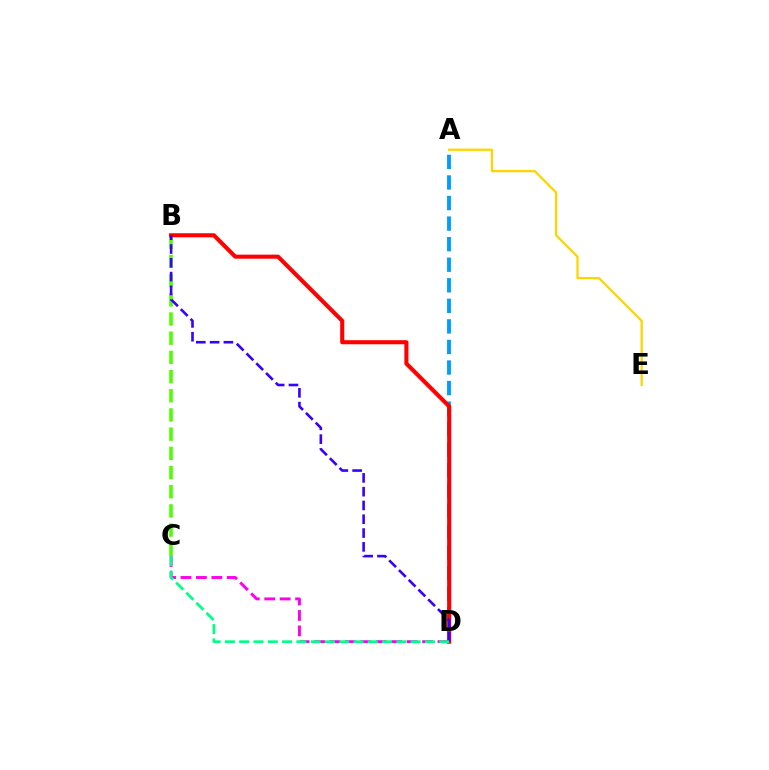{('A', 'D'): [{'color': '#009eff', 'line_style': 'dashed', 'thickness': 2.79}], ('A', 'E'): [{'color': '#ffd500', 'line_style': 'solid', 'thickness': 1.65}], ('B', 'C'): [{'color': '#4fff00', 'line_style': 'dashed', 'thickness': 2.61}], ('B', 'D'): [{'color': '#ff0000', 'line_style': 'solid', 'thickness': 2.93}, {'color': '#3700ff', 'line_style': 'dashed', 'thickness': 1.87}], ('C', 'D'): [{'color': '#ff00ed', 'line_style': 'dashed', 'thickness': 2.1}, {'color': '#00ff86', 'line_style': 'dashed', 'thickness': 1.94}]}